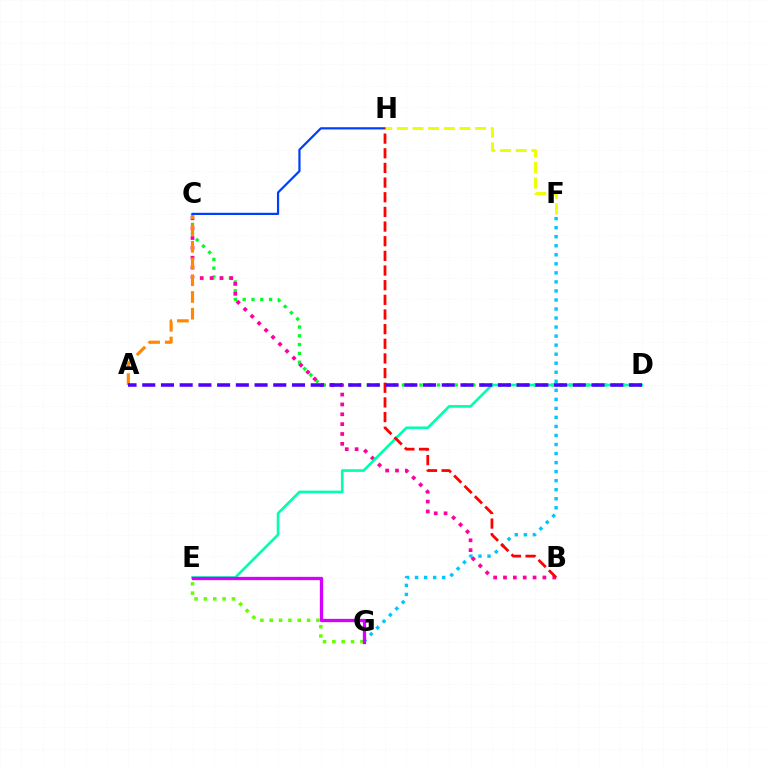{('E', 'G'): [{'color': '#66ff00', 'line_style': 'dotted', 'thickness': 2.54}, {'color': '#d600ff', 'line_style': 'solid', 'thickness': 2.38}], ('C', 'D'): [{'color': '#00ff27', 'line_style': 'dotted', 'thickness': 2.39}], ('F', 'G'): [{'color': '#00c7ff', 'line_style': 'dotted', 'thickness': 2.45}], ('B', 'C'): [{'color': '#ff00a0', 'line_style': 'dotted', 'thickness': 2.68}], ('D', 'E'): [{'color': '#00ffaf', 'line_style': 'solid', 'thickness': 1.91}], ('A', 'C'): [{'color': '#ff8800', 'line_style': 'dashed', 'thickness': 2.27}], ('C', 'H'): [{'color': '#003fff', 'line_style': 'solid', 'thickness': 1.6}], ('B', 'H'): [{'color': '#ff0000', 'line_style': 'dashed', 'thickness': 1.99}], ('A', 'D'): [{'color': '#4f00ff', 'line_style': 'dashed', 'thickness': 2.54}], ('F', 'H'): [{'color': '#eeff00', 'line_style': 'dashed', 'thickness': 2.13}]}